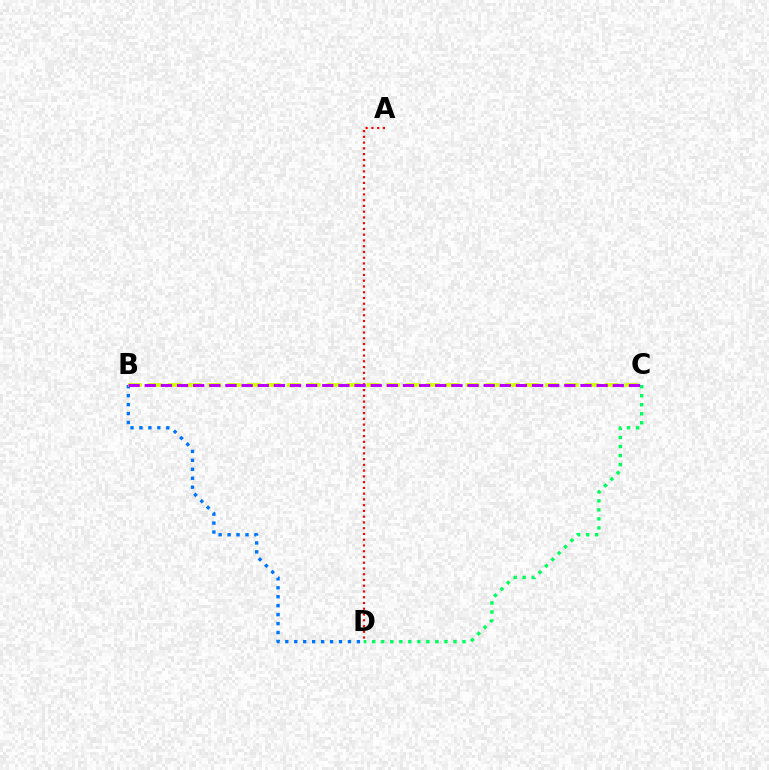{('A', 'D'): [{'color': '#ff0000', 'line_style': 'dotted', 'thickness': 1.56}], ('B', 'D'): [{'color': '#0074ff', 'line_style': 'dotted', 'thickness': 2.43}], ('C', 'D'): [{'color': '#00ff5c', 'line_style': 'dotted', 'thickness': 2.45}], ('B', 'C'): [{'color': '#d1ff00', 'line_style': 'dashed', 'thickness': 2.7}, {'color': '#b900ff', 'line_style': 'dashed', 'thickness': 2.19}]}